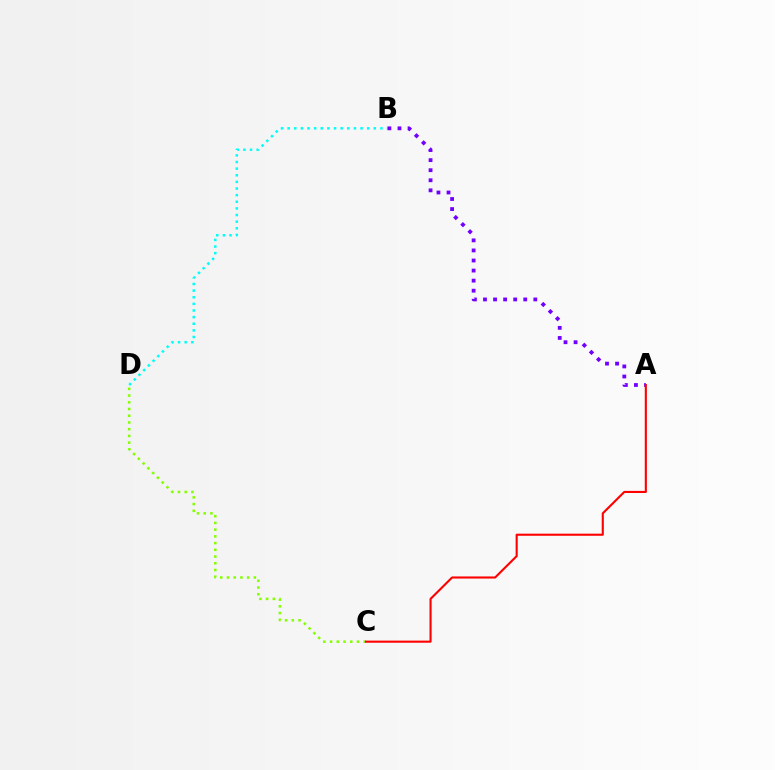{('C', 'D'): [{'color': '#84ff00', 'line_style': 'dotted', 'thickness': 1.83}], ('B', 'D'): [{'color': '#00fff6', 'line_style': 'dotted', 'thickness': 1.8}], ('A', 'B'): [{'color': '#7200ff', 'line_style': 'dotted', 'thickness': 2.73}], ('A', 'C'): [{'color': '#ff0000', 'line_style': 'solid', 'thickness': 1.52}]}